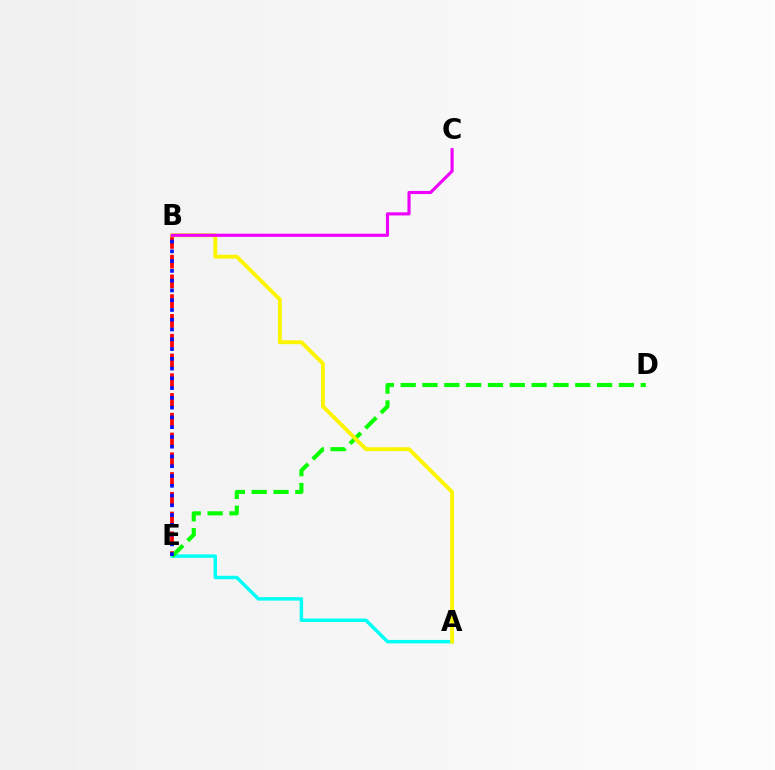{('A', 'E'): [{'color': '#00fff6', 'line_style': 'solid', 'thickness': 2.48}], ('B', 'E'): [{'color': '#ff0000', 'line_style': 'dashed', 'thickness': 2.68}, {'color': '#0010ff', 'line_style': 'dotted', 'thickness': 2.65}], ('D', 'E'): [{'color': '#08ff00', 'line_style': 'dashed', 'thickness': 2.96}], ('A', 'B'): [{'color': '#fcf500', 'line_style': 'solid', 'thickness': 2.79}], ('B', 'C'): [{'color': '#ee00ff', 'line_style': 'solid', 'thickness': 2.25}]}